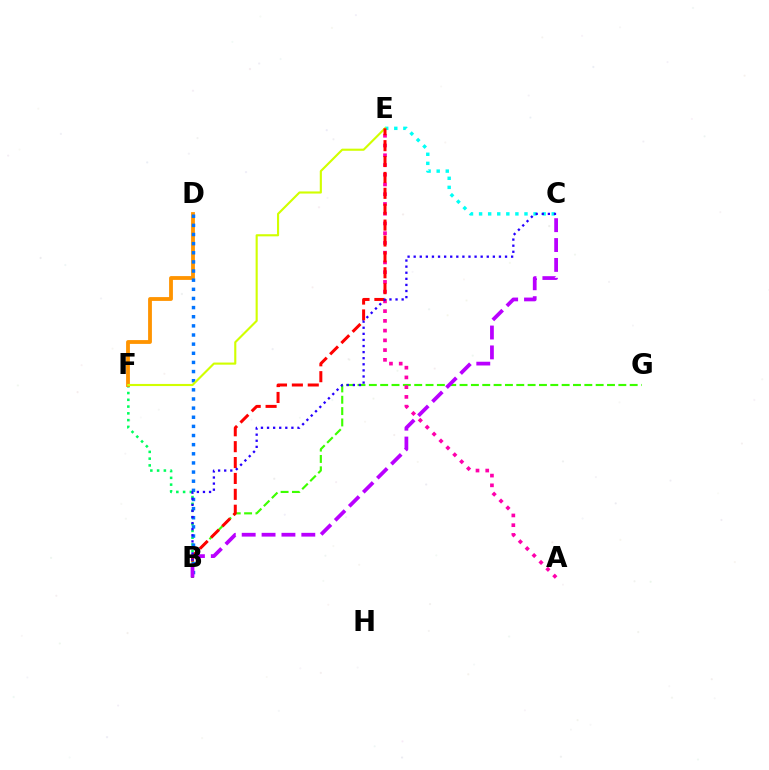{('B', 'F'): [{'color': '#00ff5c', 'line_style': 'dotted', 'thickness': 1.84}], ('B', 'G'): [{'color': '#3dff00', 'line_style': 'dashed', 'thickness': 1.54}], ('C', 'E'): [{'color': '#00fff6', 'line_style': 'dotted', 'thickness': 2.47}], ('D', 'F'): [{'color': '#ff9400', 'line_style': 'solid', 'thickness': 2.75}], ('B', 'D'): [{'color': '#0074ff', 'line_style': 'dotted', 'thickness': 2.48}], ('E', 'F'): [{'color': '#d1ff00', 'line_style': 'solid', 'thickness': 1.53}], ('A', 'E'): [{'color': '#ff00ac', 'line_style': 'dotted', 'thickness': 2.65}], ('B', 'E'): [{'color': '#ff0000', 'line_style': 'dashed', 'thickness': 2.16}], ('B', 'C'): [{'color': '#2500ff', 'line_style': 'dotted', 'thickness': 1.65}, {'color': '#b900ff', 'line_style': 'dashed', 'thickness': 2.7}]}